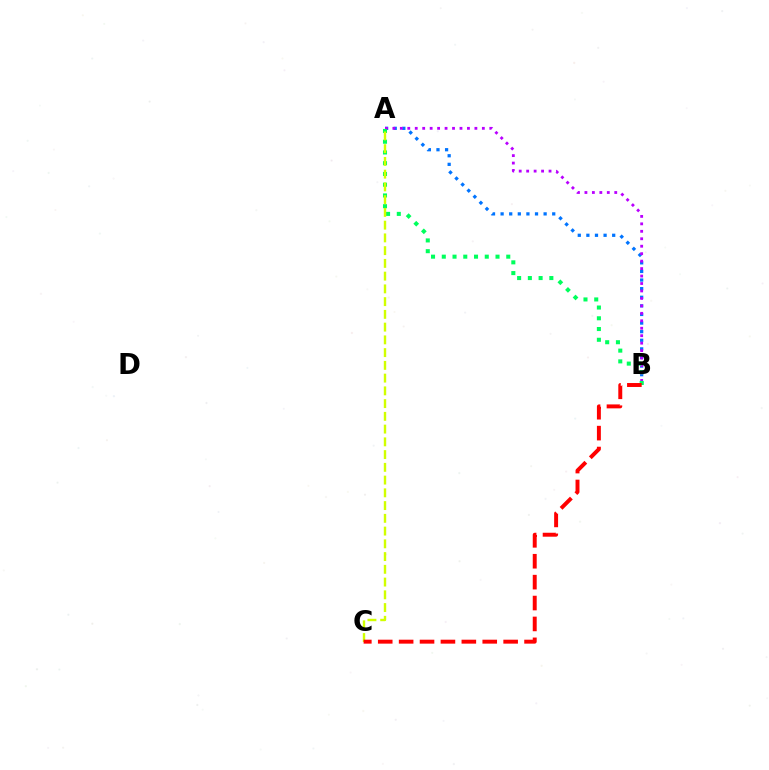{('A', 'B'): [{'color': '#0074ff', 'line_style': 'dotted', 'thickness': 2.34}, {'color': '#b900ff', 'line_style': 'dotted', 'thickness': 2.03}, {'color': '#00ff5c', 'line_style': 'dotted', 'thickness': 2.92}], ('A', 'C'): [{'color': '#d1ff00', 'line_style': 'dashed', 'thickness': 1.73}], ('B', 'C'): [{'color': '#ff0000', 'line_style': 'dashed', 'thickness': 2.84}]}